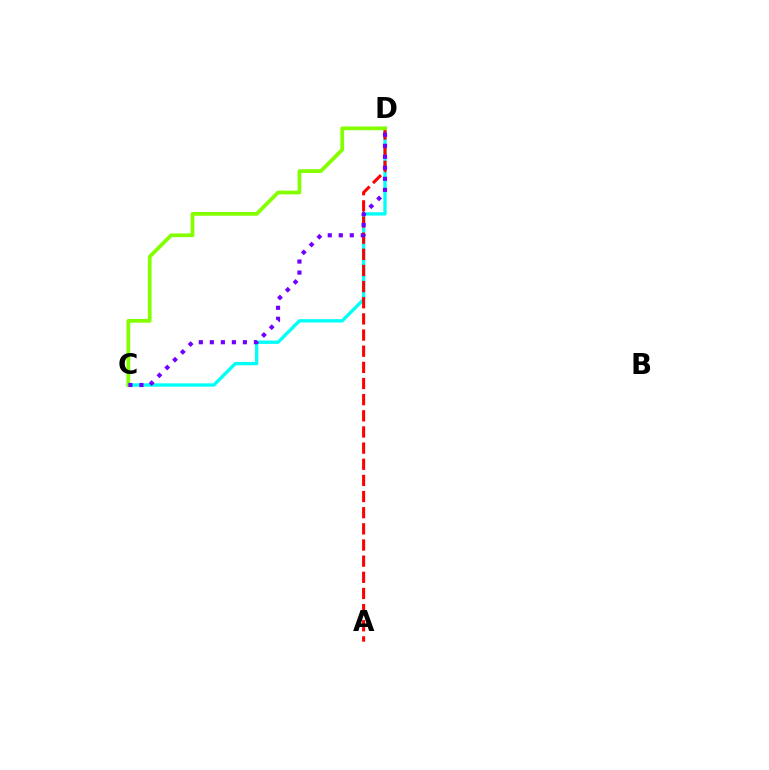{('C', 'D'): [{'color': '#00fff6', 'line_style': 'solid', 'thickness': 2.41}, {'color': '#84ff00', 'line_style': 'solid', 'thickness': 2.69}, {'color': '#7200ff', 'line_style': 'dotted', 'thickness': 2.99}], ('A', 'D'): [{'color': '#ff0000', 'line_style': 'dashed', 'thickness': 2.19}]}